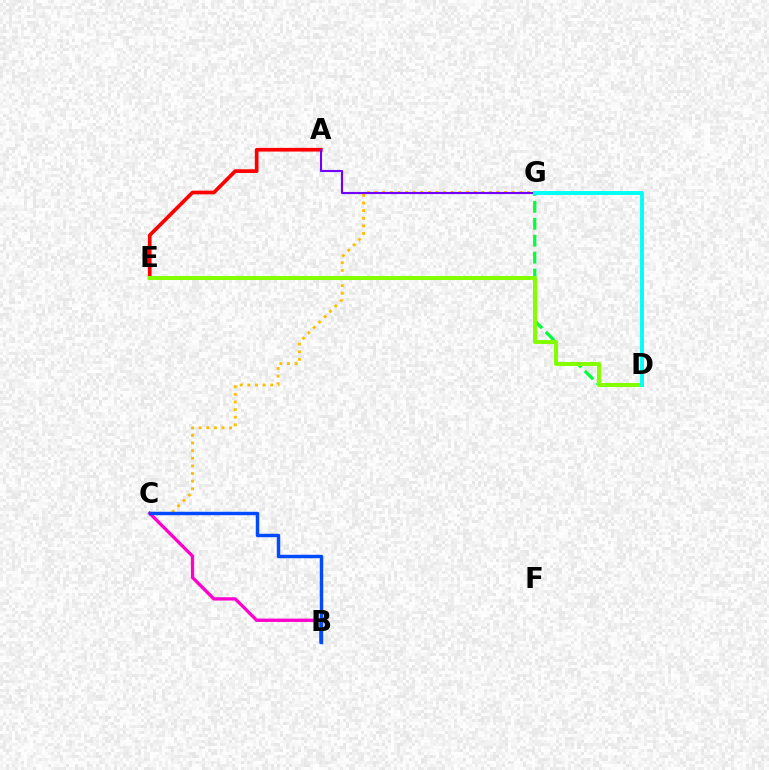{('C', 'G'): [{'color': '#ffbd00', 'line_style': 'dotted', 'thickness': 2.07}], ('A', 'E'): [{'color': '#ff0000', 'line_style': 'solid', 'thickness': 2.66}], ('A', 'G'): [{'color': '#7200ff', 'line_style': 'solid', 'thickness': 1.53}], ('D', 'G'): [{'color': '#00ff39', 'line_style': 'dashed', 'thickness': 2.3}, {'color': '#00fff6', 'line_style': 'solid', 'thickness': 2.8}], ('D', 'E'): [{'color': '#84ff00', 'line_style': 'solid', 'thickness': 2.9}], ('B', 'C'): [{'color': '#ff00cf', 'line_style': 'solid', 'thickness': 2.38}, {'color': '#004bff', 'line_style': 'solid', 'thickness': 2.47}]}